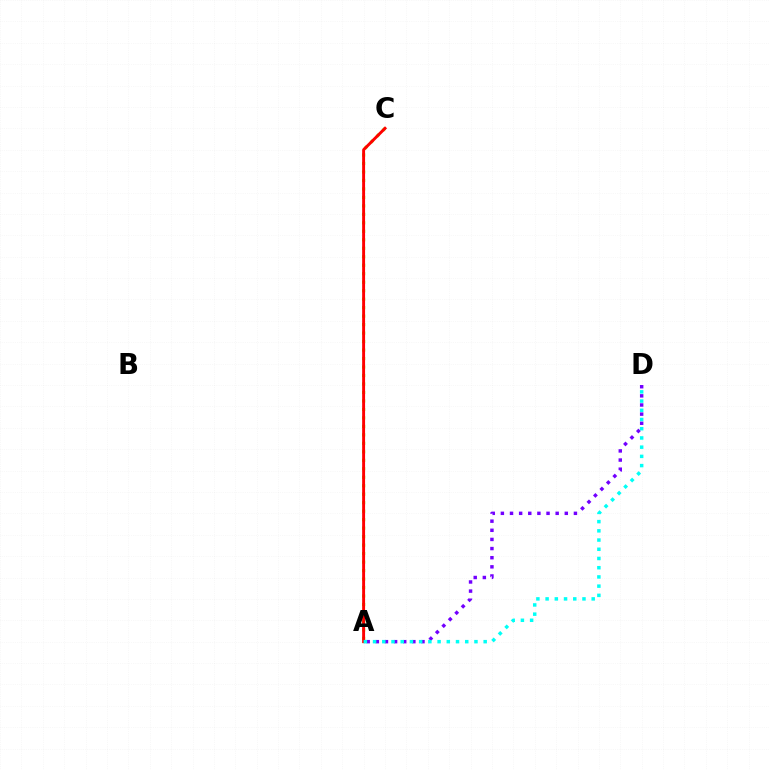{('A', 'D'): [{'color': '#7200ff', 'line_style': 'dotted', 'thickness': 2.48}, {'color': '#00fff6', 'line_style': 'dotted', 'thickness': 2.5}], ('A', 'C'): [{'color': '#84ff00', 'line_style': 'dotted', 'thickness': 2.3}, {'color': '#ff0000', 'line_style': 'solid', 'thickness': 2.1}]}